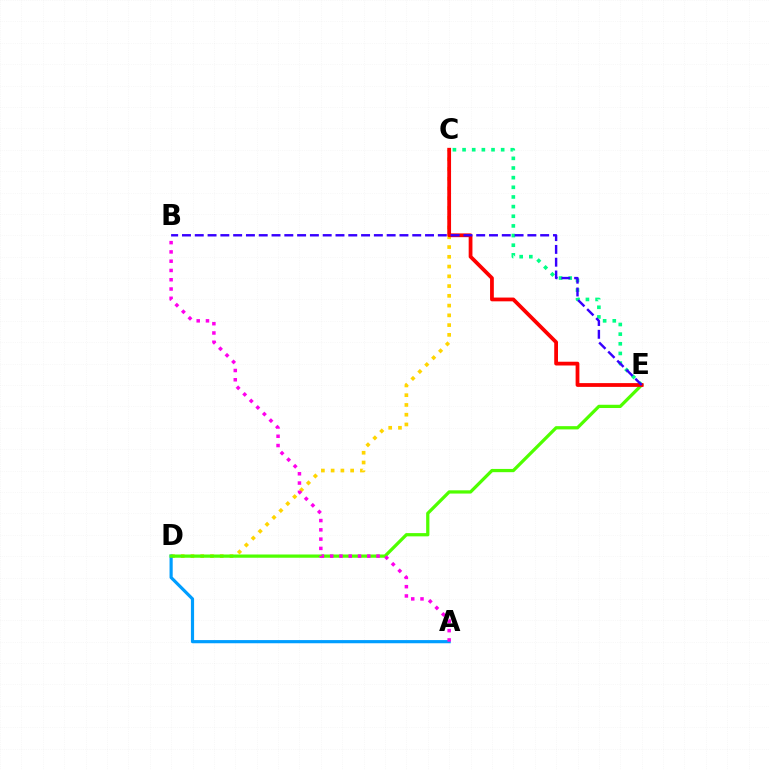{('C', 'E'): [{'color': '#00ff86', 'line_style': 'dotted', 'thickness': 2.62}, {'color': '#ff0000', 'line_style': 'solid', 'thickness': 2.71}], ('C', 'D'): [{'color': '#ffd500', 'line_style': 'dotted', 'thickness': 2.65}], ('A', 'D'): [{'color': '#009eff', 'line_style': 'solid', 'thickness': 2.28}], ('D', 'E'): [{'color': '#4fff00', 'line_style': 'solid', 'thickness': 2.34}], ('A', 'B'): [{'color': '#ff00ed', 'line_style': 'dotted', 'thickness': 2.52}], ('B', 'E'): [{'color': '#3700ff', 'line_style': 'dashed', 'thickness': 1.74}]}